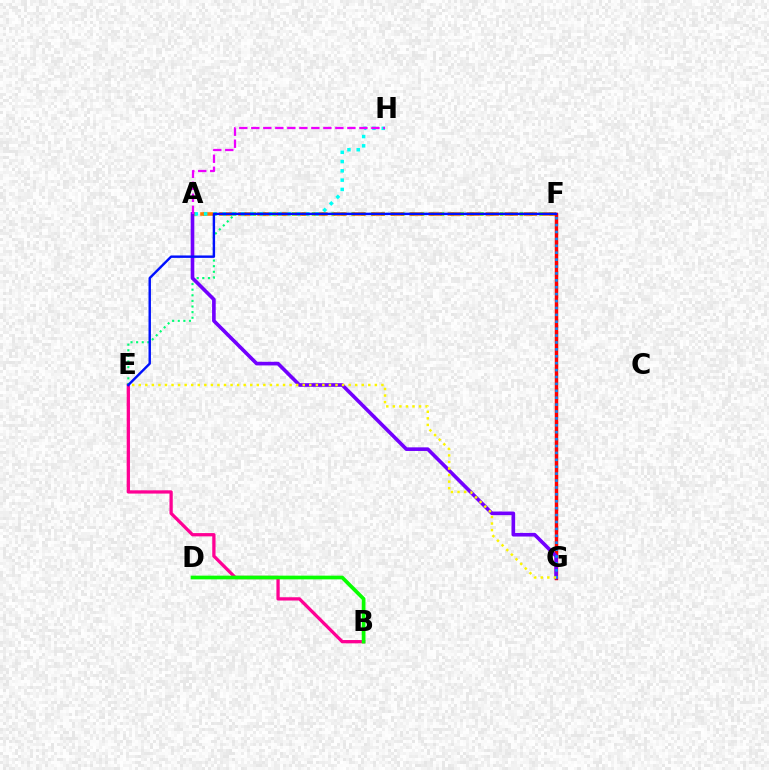{('B', 'E'): [{'color': '#ff0094', 'line_style': 'solid', 'thickness': 2.36}], ('A', 'F'): [{'color': '#84ff00', 'line_style': 'dotted', 'thickness': 2.69}, {'color': '#ff7c00', 'line_style': 'dashed', 'thickness': 2.59}], ('F', 'G'): [{'color': '#ff0000', 'line_style': 'solid', 'thickness': 2.5}, {'color': '#008cff', 'line_style': 'dotted', 'thickness': 1.88}], ('E', 'F'): [{'color': '#00ff74', 'line_style': 'dotted', 'thickness': 1.52}, {'color': '#0010ff', 'line_style': 'solid', 'thickness': 1.75}], ('A', 'H'): [{'color': '#00fff6', 'line_style': 'dotted', 'thickness': 2.52}, {'color': '#ee00ff', 'line_style': 'dashed', 'thickness': 1.63}], ('A', 'G'): [{'color': '#7200ff', 'line_style': 'solid', 'thickness': 2.61}], ('E', 'G'): [{'color': '#fcf500', 'line_style': 'dotted', 'thickness': 1.78}], ('B', 'D'): [{'color': '#08ff00', 'line_style': 'solid', 'thickness': 2.67}]}